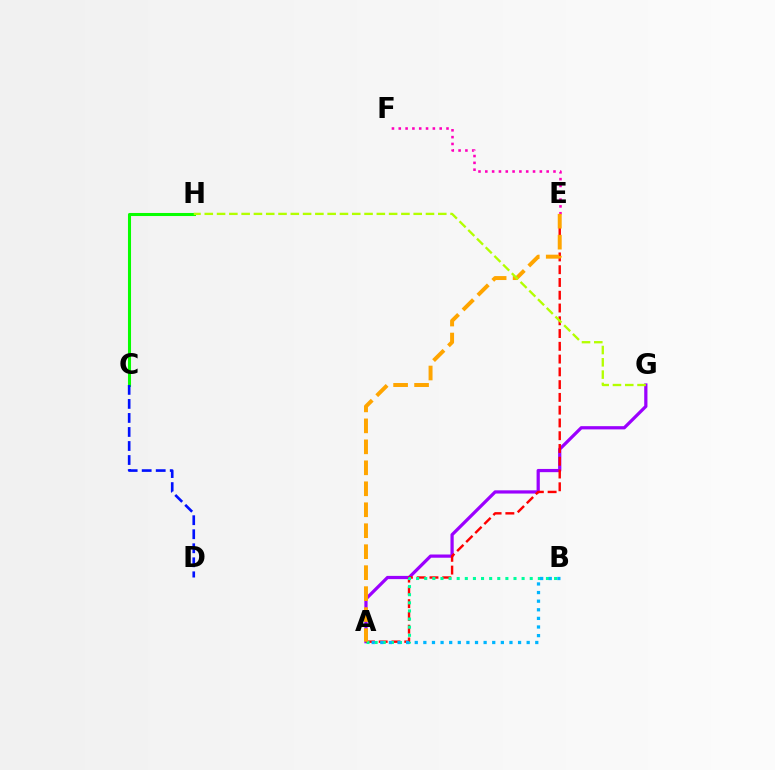{('A', 'G'): [{'color': '#9b00ff', 'line_style': 'solid', 'thickness': 2.32}], ('C', 'H'): [{'color': '#08ff00', 'line_style': 'solid', 'thickness': 2.2}], ('A', 'E'): [{'color': '#ff0000', 'line_style': 'dashed', 'thickness': 1.73}, {'color': '#ffa500', 'line_style': 'dashed', 'thickness': 2.85}], ('C', 'D'): [{'color': '#0010ff', 'line_style': 'dashed', 'thickness': 1.91}], ('A', 'B'): [{'color': '#00ff9d', 'line_style': 'dotted', 'thickness': 2.2}, {'color': '#00b5ff', 'line_style': 'dotted', 'thickness': 2.34}], ('E', 'F'): [{'color': '#ff00bd', 'line_style': 'dotted', 'thickness': 1.85}], ('G', 'H'): [{'color': '#b3ff00', 'line_style': 'dashed', 'thickness': 1.67}]}